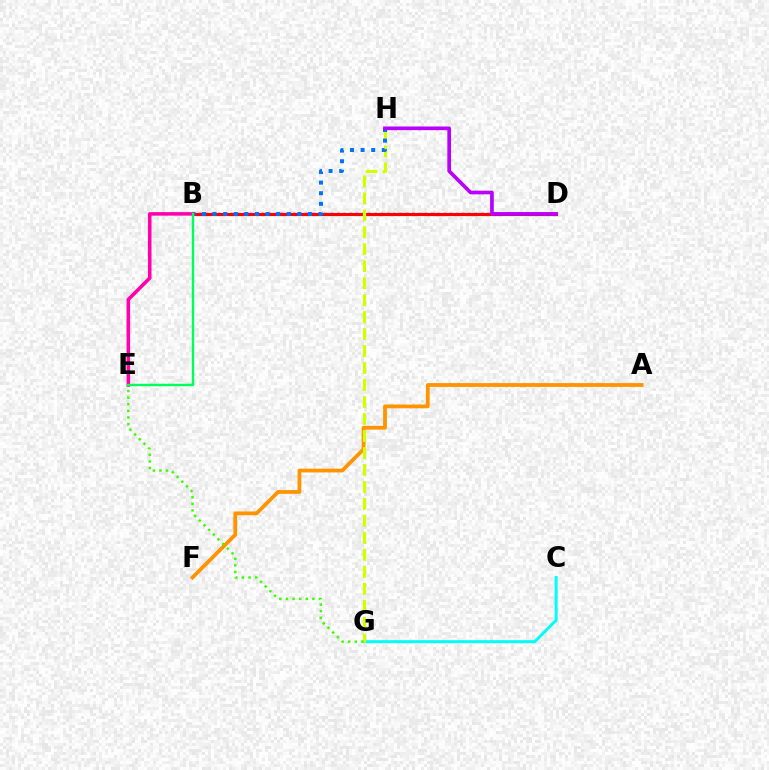{('A', 'F'): [{'color': '#ff9400', 'line_style': 'solid', 'thickness': 2.72}], ('C', 'G'): [{'color': '#00fff6', 'line_style': 'solid', 'thickness': 2.16}], ('B', 'D'): [{'color': '#2500ff', 'line_style': 'dotted', 'thickness': 1.7}, {'color': '#ff0000', 'line_style': 'solid', 'thickness': 2.26}], ('G', 'H'): [{'color': '#d1ff00', 'line_style': 'dashed', 'thickness': 2.31}], ('B', 'H'): [{'color': '#0074ff', 'line_style': 'dotted', 'thickness': 2.88}], ('B', 'E'): [{'color': '#ff00ac', 'line_style': 'solid', 'thickness': 2.55}, {'color': '#00ff5c', 'line_style': 'solid', 'thickness': 1.74}], ('E', 'G'): [{'color': '#3dff00', 'line_style': 'dotted', 'thickness': 1.79}], ('D', 'H'): [{'color': '#b900ff', 'line_style': 'solid', 'thickness': 2.65}]}